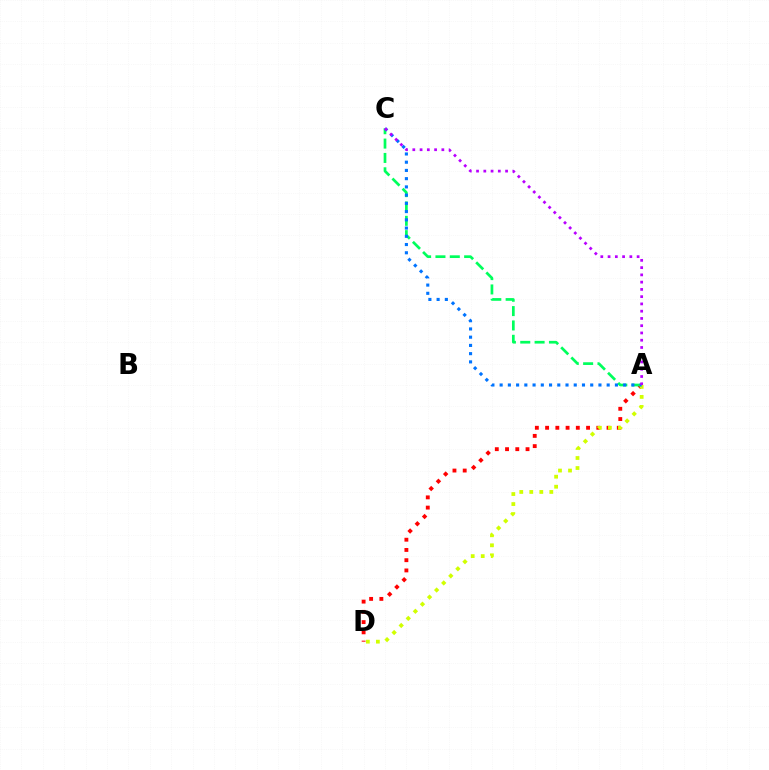{('A', 'D'): [{'color': '#ff0000', 'line_style': 'dotted', 'thickness': 2.78}, {'color': '#d1ff00', 'line_style': 'dotted', 'thickness': 2.72}], ('A', 'C'): [{'color': '#00ff5c', 'line_style': 'dashed', 'thickness': 1.95}, {'color': '#0074ff', 'line_style': 'dotted', 'thickness': 2.24}, {'color': '#b900ff', 'line_style': 'dotted', 'thickness': 1.97}]}